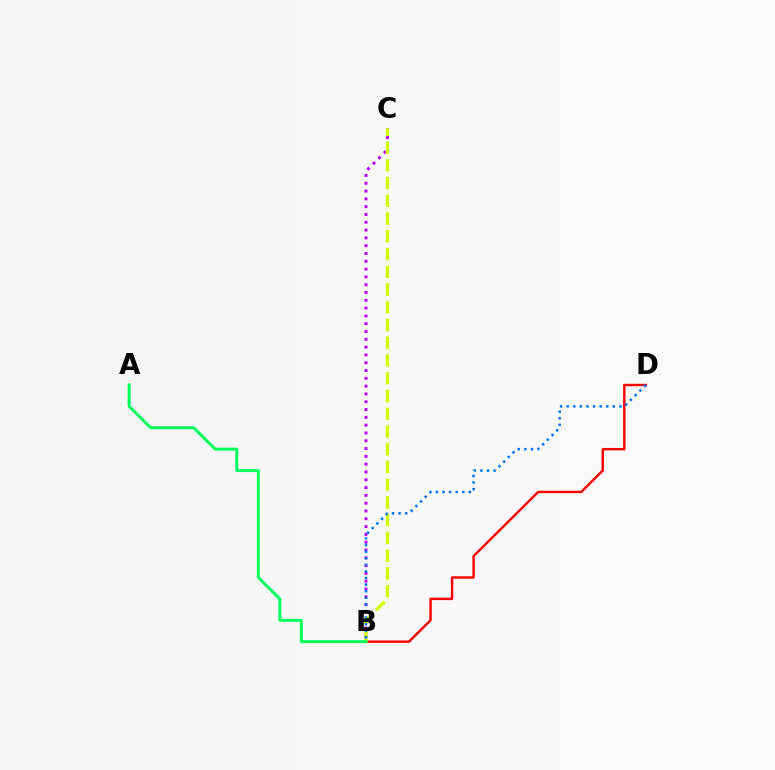{('B', 'C'): [{'color': '#b900ff', 'line_style': 'dotted', 'thickness': 2.12}, {'color': '#d1ff00', 'line_style': 'dashed', 'thickness': 2.41}], ('B', 'D'): [{'color': '#ff0000', 'line_style': 'solid', 'thickness': 1.74}, {'color': '#0074ff', 'line_style': 'dotted', 'thickness': 1.79}], ('A', 'B'): [{'color': '#00ff5c', 'line_style': 'solid', 'thickness': 2.15}]}